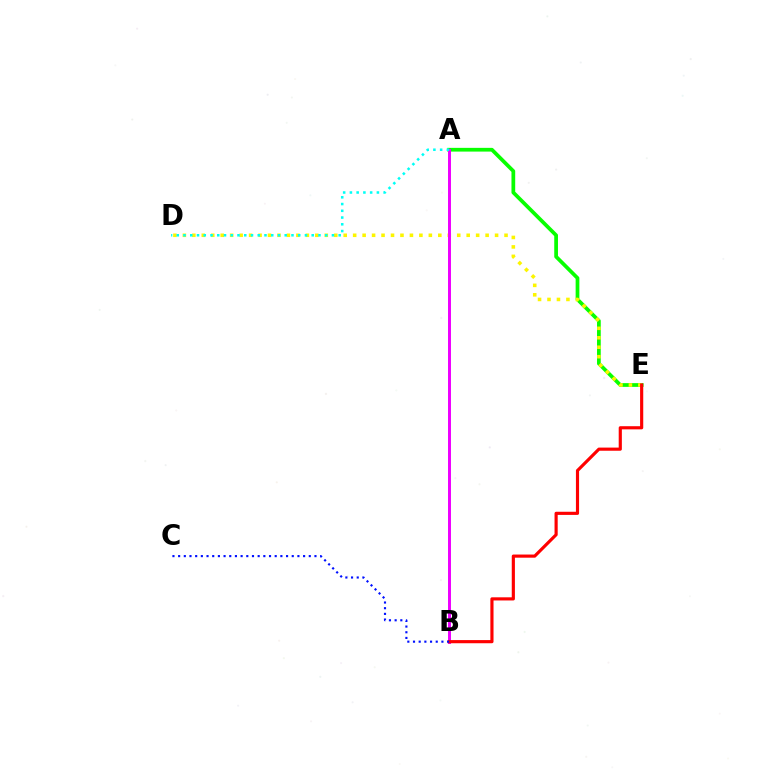{('A', 'E'): [{'color': '#08ff00', 'line_style': 'solid', 'thickness': 2.69}], ('D', 'E'): [{'color': '#fcf500', 'line_style': 'dotted', 'thickness': 2.57}], ('A', 'B'): [{'color': '#ee00ff', 'line_style': 'solid', 'thickness': 2.14}], ('A', 'D'): [{'color': '#00fff6', 'line_style': 'dotted', 'thickness': 1.83}], ('B', 'E'): [{'color': '#ff0000', 'line_style': 'solid', 'thickness': 2.27}], ('B', 'C'): [{'color': '#0010ff', 'line_style': 'dotted', 'thickness': 1.54}]}